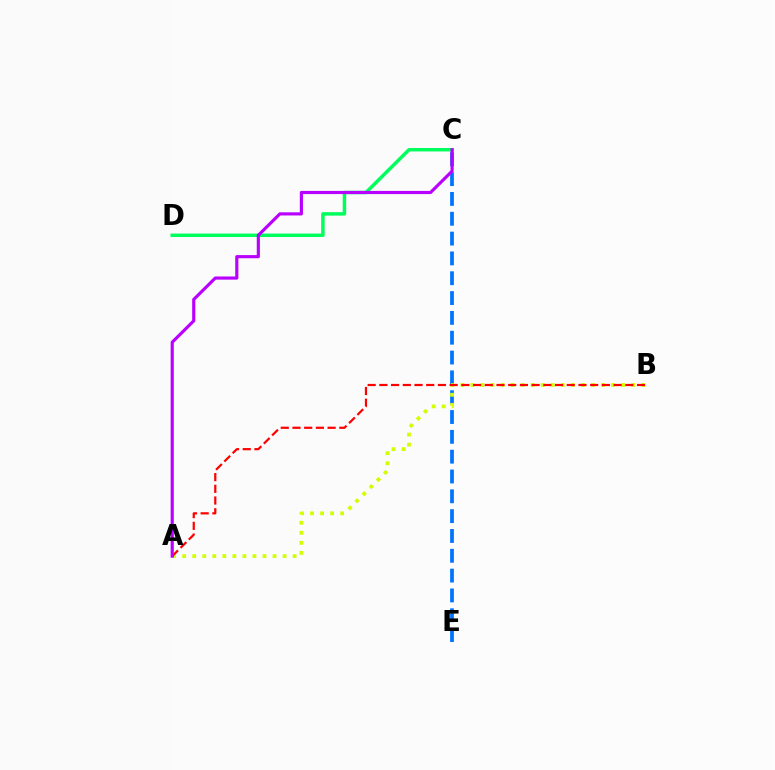{('C', 'D'): [{'color': '#00ff5c', 'line_style': 'solid', 'thickness': 2.5}], ('C', 'E'): [{'color': '#0074ff', 'line_style': 'dashed', 'thickness': 2.69}], ('A', 'B'): [{'color': '#d1ff00', 'line_style': 'dotted', 'thickness': 2.73}, {'color': '#ff0000', 'line_style': 'dashed', 'thickness': 1.59}], ('A', 'C'): [{'color': '#b900ff', 'line_style': 'solid', 'thickness': 2.27}]}